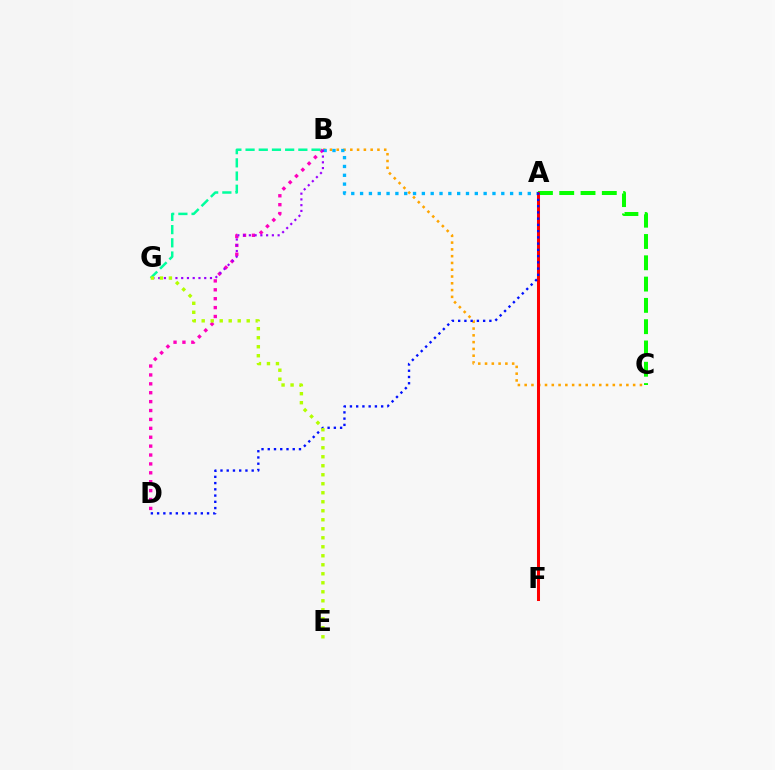{('B', 'C'): [{'color': '#ffa500', 'line_style': 'dotted', 'thickness': 1.84}], ('A', 'C'): [{'color': '#08ff00', 'line_style': 'dashed', 'thickness': 2.89}], ('B', 'D'): [{'color': '#ff00bd', 'line_style': 'dotted', 'thickness': 2.42}], ('A', 'B'): [{'color': '#00b5ff', 'line_style': 'dotted', 'thickness': 2.4}], ('A', 'F'): [{'color': '#ff0000', 'line_style': 'solid', 'thickness': 2.18}], ('B', 'G'): [{'color': '#9b00ff', 'line_style': 'dotted', 'thickness': 1.56}, {'color': '#00ff9d', 'line_style': 'dashed', 'thickness': 1.79}], ('A', 'D'): [{'color': '#0010ff', 'line_style': 'dotted', 'thickness': 1.7}], ('E', 'G'): [{'color': '#b3ff00', 'line_style': 'dotted', 'thickness': 2.45}]}